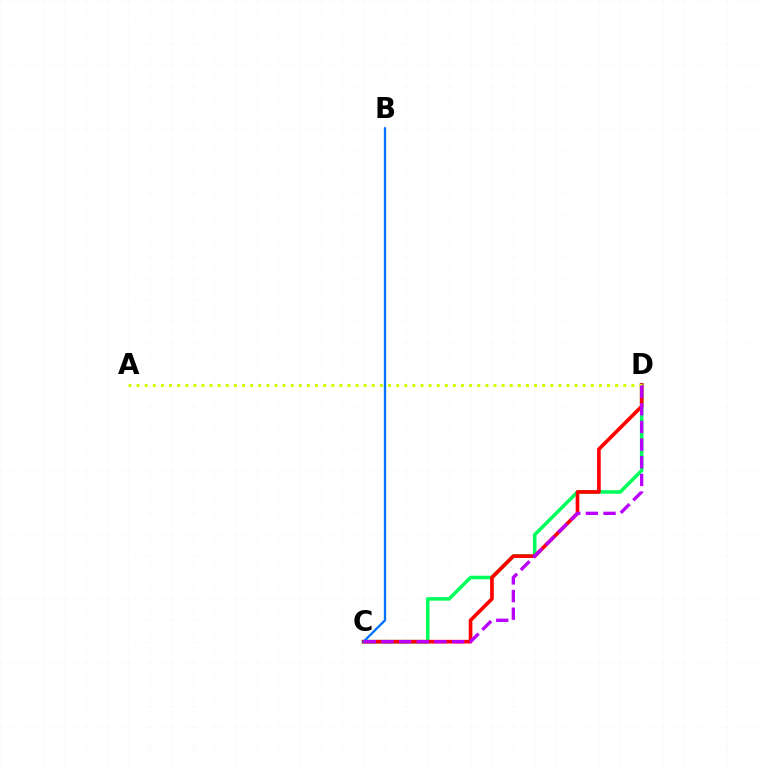{('C', 'D'): [{'color': '#00ff5c', 'line_style': 'solid', 'thickness': 2.56}, {'color': '#ff0000', 'line_style': 'solid', 'thickness': 2.64}, {'color': '#b900ff', 'line_style': 'dashed', 'thickness': 2.4}], ('A', 'D'): [{'color': '#d1ff00', 'line_style': 'dotted', 'thickness': 2.2}], ('B', 'C'): [{'color': '#0074ff', 'line_style': 'solid', 'thickness': 1.66}]}